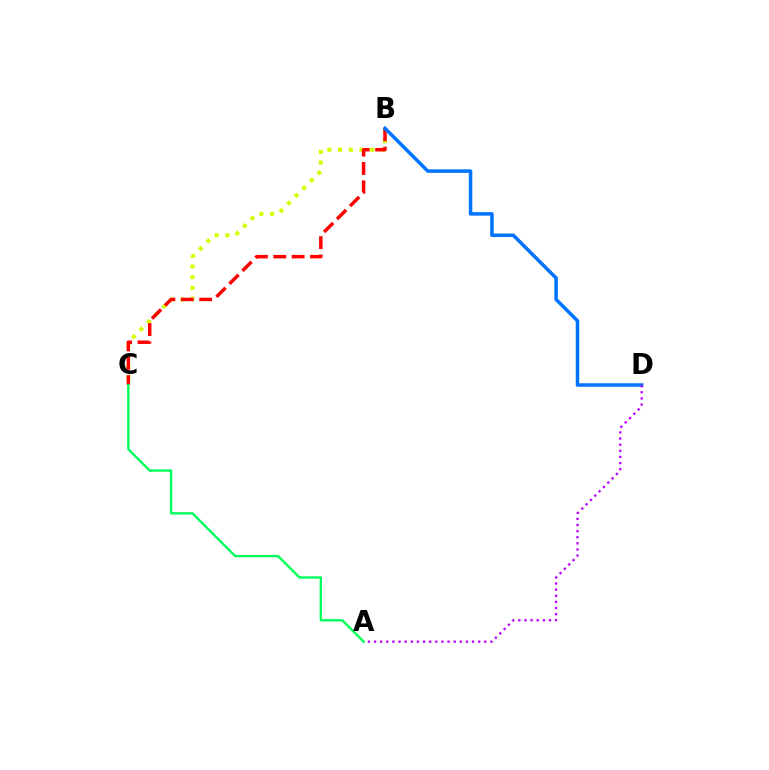{('B', 'C'): [{'color': '#d1ff00', 'line_style': 'dotted', 'thickness': 2.91}, {'color': '#ff0000', 'line_style': 'dashed', 'thickness': 2.5}], ('B', 'D'): [{'color': '#0074ff', 'line_style': 'solid', 'thickness': 2.53}], ('A', 'D'): [{'color': '#b900ff', 'line_style': 'dotted', 'thickness': 1.66}], ('A', 'C'): [{'color': '#00ff5c', 'line_style': 'solid', 'thickness': 1.72}]}